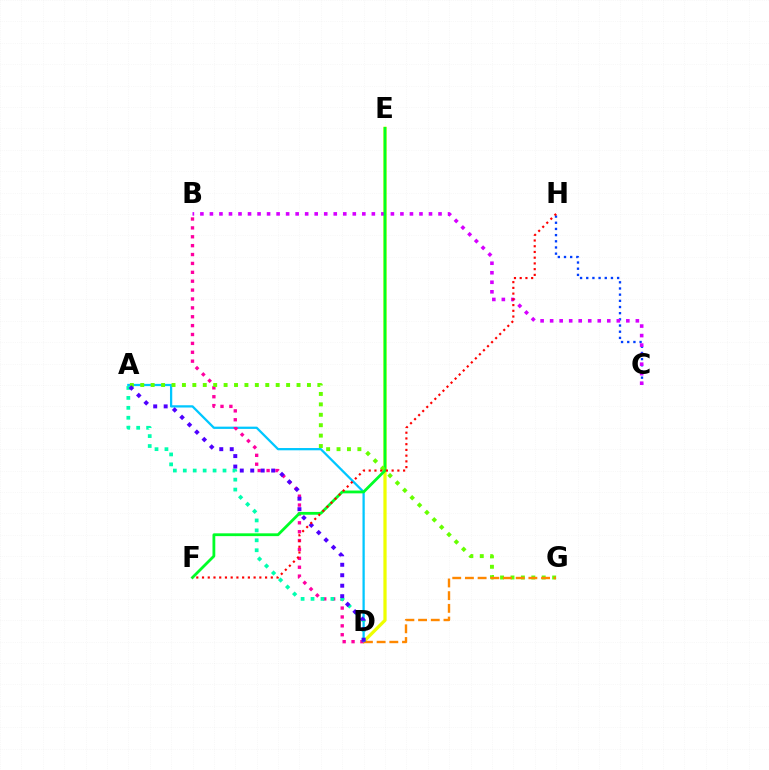{('D', 'E'): [{'color': '#eeff00', 'line_style': 'solid', 'thickness': 2.33}], ('A', 'D'): [{'color': '#00c7ff', 'line_style': 'solid', 'thickness': 1.63}, {'color': '#00ffaf', 'line_style': 'dotted', 'thickness': 2.7}, {'color': '#4f00ff', 'line_style': 'dotted', 'thickness': 2.85}], ('C', 'H'): [{'color': '#003fff', 'line_style': 'dotted', 'thickness': 1.68}], ('B', 'D'): [{'color': '#ff00a0', 'line_style': 'dotted', 'thickness': 2.41}], ('B', 'C'): [{'color': '#d600ff', 'line_style': 'dotted', 'thickness': 2.59}], ('E', 'F'): [{'color': '#00ff27', 'line_style': 'solid', 'thickness': 2.01}], ('A', 'G'): [{'color': '#66ff00', 'line_style': 'dotted', 'thickness': 2.83}], ('D', 'G'): [{'color': '#ff8800', 'line_style': 'dashed', 'thickness': 1.72}], ('F', 'H'): [{'color': '#ff0000', 'line_style': 'dotted', 'thickness': 1.56}]}